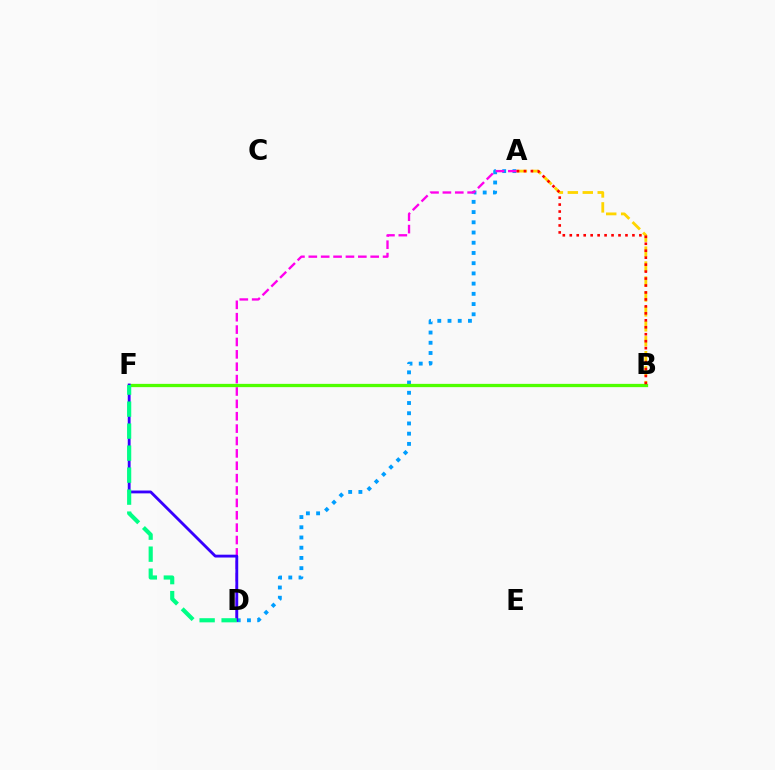{('A', 'D'): [{'color': '#009eff', 'line_style': 'dotted', 'thickness': 2.78}, {'color': '#ff00ed', 'line_style': 'dashed', 'thickness': 1.68}], ('A', 'B'): [{'color': '#ffd500', 'line_style': 'dashed', 'thickness': 2.03}, {'color': '#ff0000', 'line_style': 'dotted', 'thickness': 1.89}], ('B', 'F'): [{'color': '#4fff00', 'line_style': 'solid', 'thickness': 2.36}], ('D', 'F'): [{'color': '#3700ff', 'line_style': 'solid', 'thickness': 2.04}, {'color': '#00ff86', 'line_style': 'dashed', 'thickness': 2.99}]}